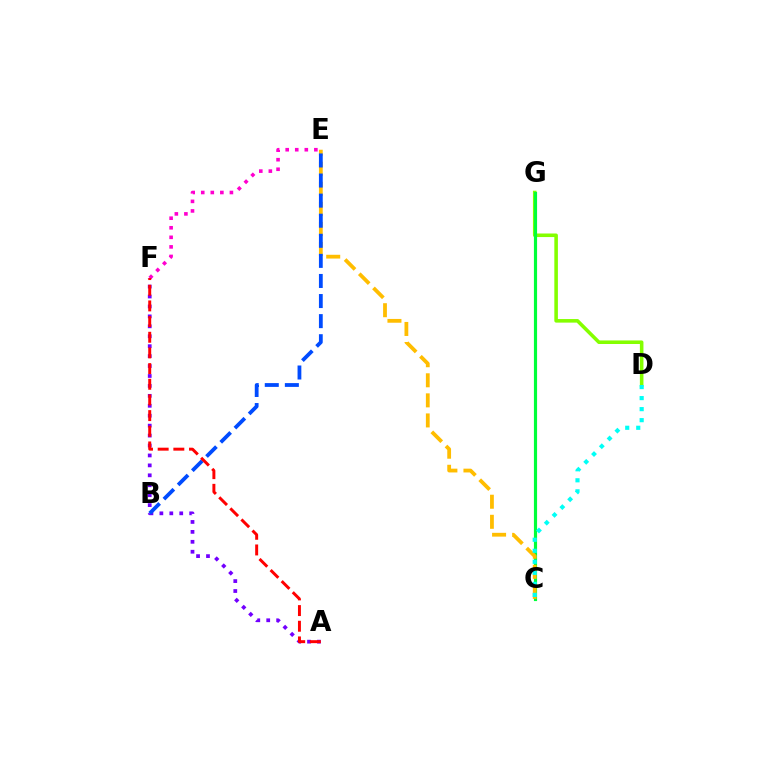{('D', 'G'): [{'color': '#84ff00', 'line_style': 'solid', 'thickness': 2.57}], ('C', 'G'): [{'color': '#00ff39', 'line_style': 'solid', 'thickness': 2.28}], ('E', 'F'): [{'color': '#ff00cf', 'line_style': 'dotted', 'thickness': 2.6}], ('C', 'E'): [{'color': '#ffbd00', 'line_style': 'dashed', 'thickness': 2.73}], ('A', 'F'): [{'color': '#7200ff', 'line_style': 'dotted', 'thickness': 2.7}, {'color': '#ff0000', 'line_style': 'dashed', 'thickness': 2.13}], ('C', 'D'): [{'color': '#00fff6', 'line_style': 'dotted', 'thickness': 3.0}], ('B', 'E'): [{'color': '#004bff', 'line_style': 'dashed', 'thickness': 2.73}]}